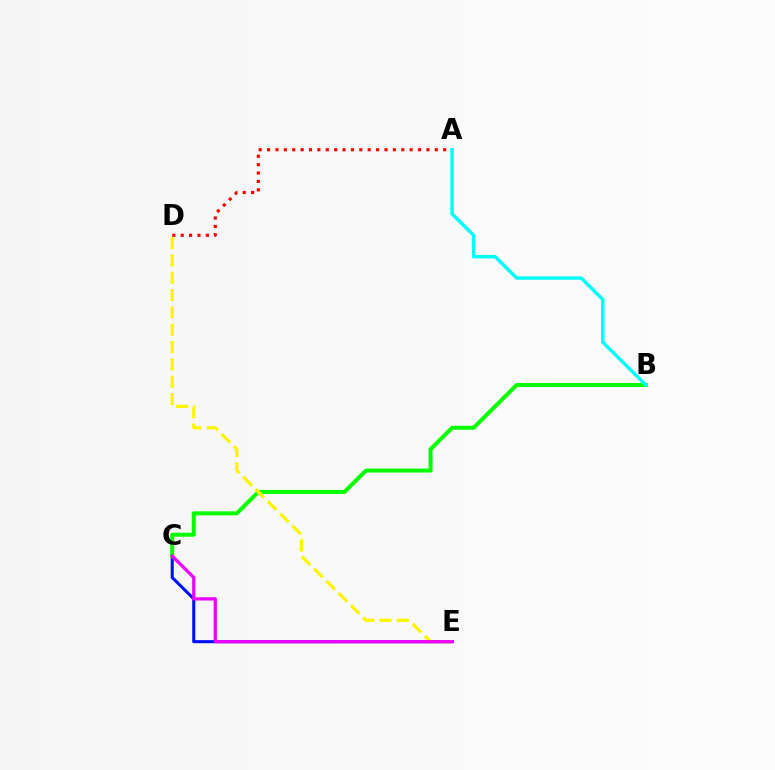{('C', 'E'): [{'color': '#0010ff', 'line_style': 'solid', 'thickness': 2.22}, {'color': '#ee00ff', 'line_style': 'solid', 'thickness': 2.33}], ('B', 'C'): [{'color': '#08ff00', 'line_style': 'solid', 'thickness': 2.89}], ('D', 'E'): [{'color': '#fcf500', 'line_style': 'dashed', 'thickness': 2.35}], ('A', 'D'): [{'color': '#ff0000', 'line_style': 'dotted', 'thickness': 2.28}], ('A', 'B'): [{'color': '#00fff6', 'line_style': 'solid', 'thickness': 2.48}]}